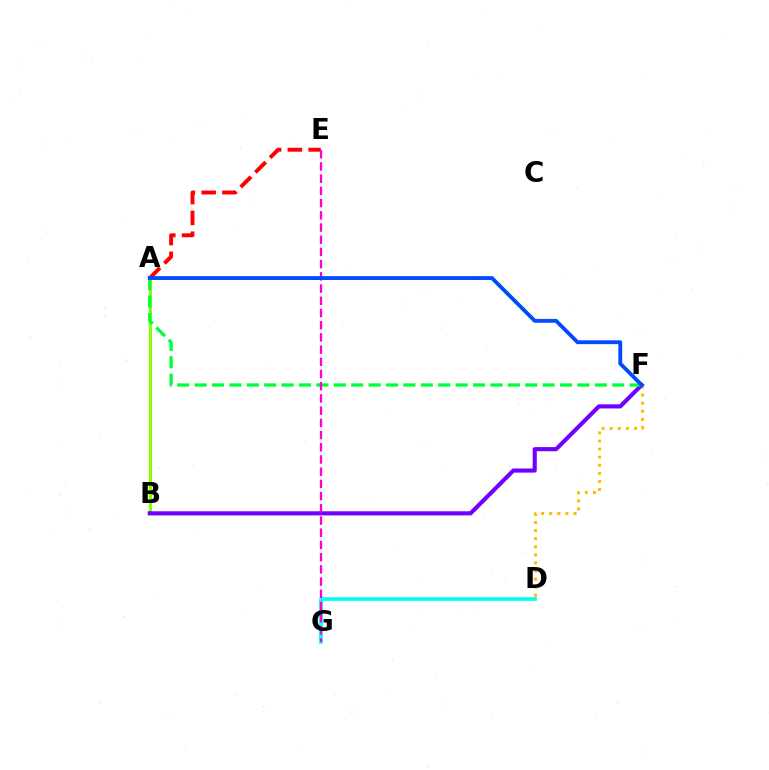{('D', 'F'): [{'color': '#ffbd00', 'line_style': 'dotted', 'thickness': 2.2}], ('A', 'B'): [{'color': '#84ff00', 'line_style': 'solid', 'thickness': 2.2}], ('B', 'F'): [{'color': '#7200ff', 'line_style': 'solid', 'thickness': 2.97}], ('A', 'E'): [{'color': '#ff0000', 'line_style': 'dashed', 'thickness': 2.82}], ('A', 'F'): [{'color': '#00ff39', 'line_style': 'dashed', 'thickness': 2.36}, {'color': '#004bff', 'line_style': 'solid', 'thickness': 2.76}], ('D', 'G'): [{'color': '#00fff6', 'line_style': 'solid', 'thickness': 2.67}], ('E', 'G'): [{'color': '#ff00cf', 'line_style': 'dashed', 'thickness': 1.66}]}